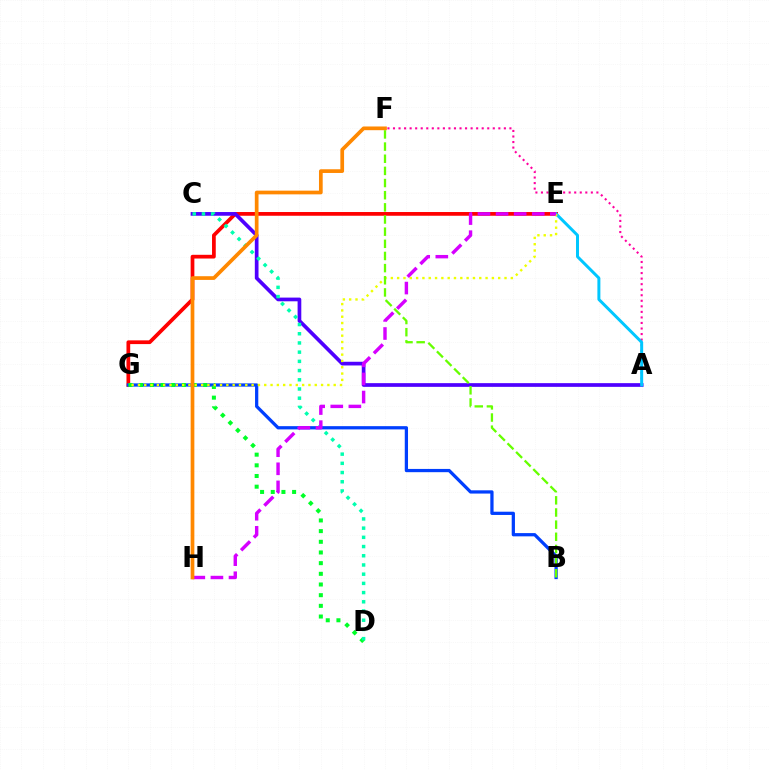{('E', 'G'): [{'color': '#ff0000', 'line_style': 'solid', 'thickness': 2.69}, {'color': '#eeff00', 'line_style': 'dotted', 'thickness': 1.72}], ('B', 'G'): [{'color': '#003fff', 'line_style': 'solid', 'thickness': 2.34}], ('A', 'C'): [{'color': '#4f00ff', 'line_style': 'solid', 'thickness': 2.67}], ('A', 'F'): [{'color': '#ff00a0', 'line_style': 'dotted', 'thickness': 1.51}], ('D', 'G'): [{'color': '#00ff27', 'line_style': 'dotted', 'thickness': 2.9}], ('A', 'E'): [{'color': '#00c7ff', 'line_style': 'solid', 'thickness': 2.15}], ('C', 'D'): [{'color': '#00ffaf', 'line_style': 'dotted', 'thickness': 2.5}], ('E', 'H'): [{'color': '#d600ff', 'line_style': 'dashed', 'thickness': 2.46}], ('B', 'F'): [{'color': '#66ff00', 'line_style': 'dashed', 'thickness': 1.65}], ('F', 'H'): [{'color': '#ff8800', 'line_style': 'solid', 'thickness': 2.67}]}